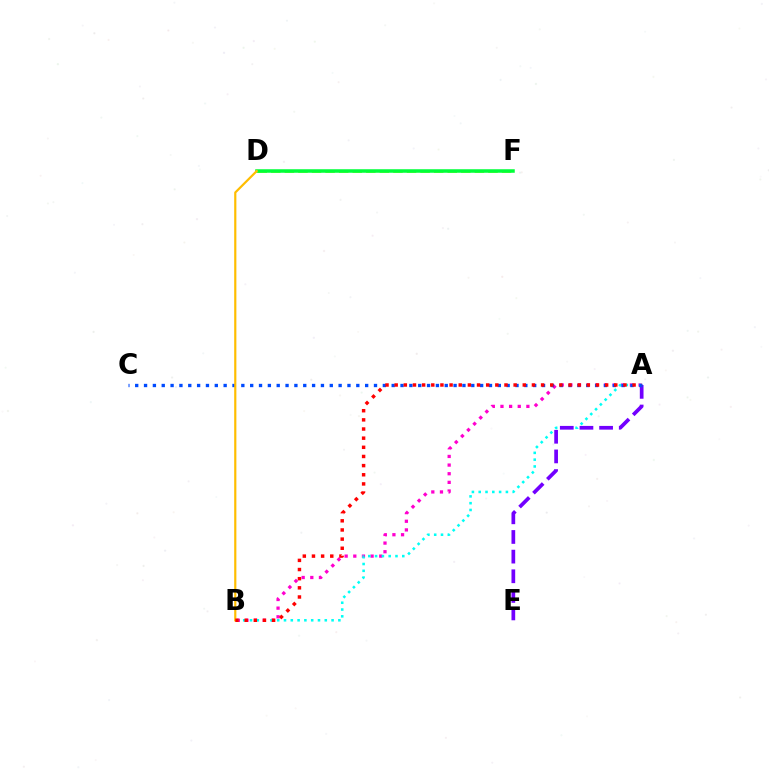{('A', 'B'): [{'color': '#ff00cf', 'line_style': 'dotted', 'thickness': 2.35}, {'color': '#00fff6', 'line_style': 'dotted', 'thickness': 1.85}, {'color': '#ff0000', 'line_style': 'dotted', 'thickness': 2.49}], ('D', 'F'): [{'color': '#84ff00', 'line_style': 'dashed', 'thickness': 1.84}, {'color': '#00ff39', 'line_style': 'solid', 'thickness': 2.53}], ('A', 'E'): [{'color': '#7200ff', 'line_style': 'dashed', 'thickness': 2.67}], ('A', 'C'): [{'color': '#004bff', 'line_style': 'dotted', 'thickness': 2.4}], ('B', 'D'): [{'color': '#ffbd00', 'line_style': 'solid', 'thickness': 1.58}]}